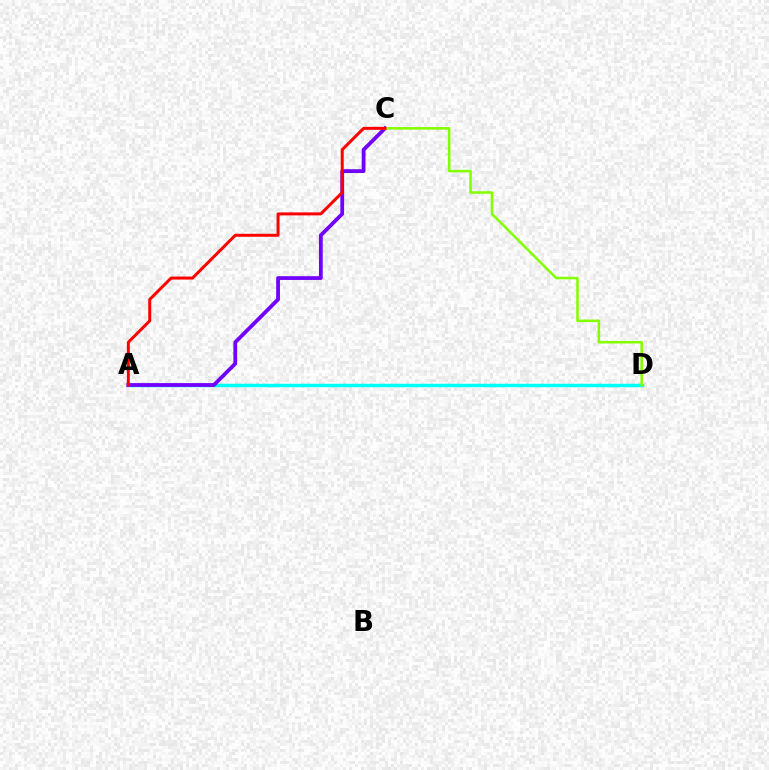{('A', 'D'): [{'color': '#00fff6', 'line_style': 'solid', 'thickness': 2.5}], ('A', 'C'): [{'color': '#7200ff', 'line_style': 'solid', 'thickness': 2.72}, {'color': '#ff0000', 'line_style': 'solid', 'thickness': 2.15}], ('C', 'D'): [{'color': '#84ff00', 'line_style': 'solid', 'thickness': 1.84}]}